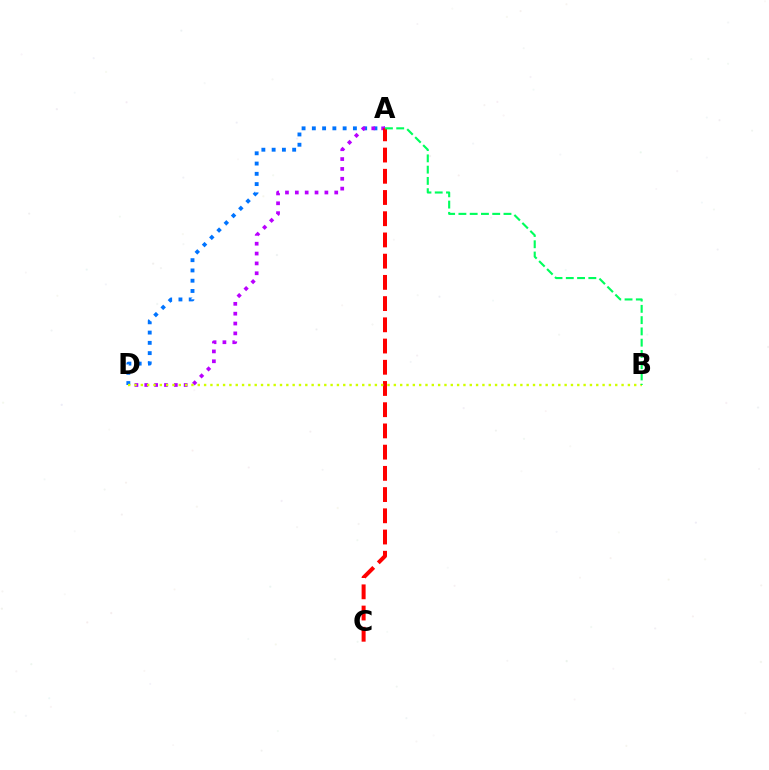{('A', 'D'): [{'color': '#0074ff', 'line_style': 'dotted', 'thickness': 2.79}, {'color': '#b900ff', 'line_style': 'dotted', 'thickness': 2.68}], ('A', 'C'): [{'color': '#ff0000', 'line_style': 'dashed', 'thickness': 2.88}], ('B', 'D'): [{'color': '#d1ff00', 'line_style': 'dotted', 'thickness': 1.72}], ('A', 'B'): [{'color': '#00ff5c', 'line_style': 'dashed', 'thickness': 1.53}]}